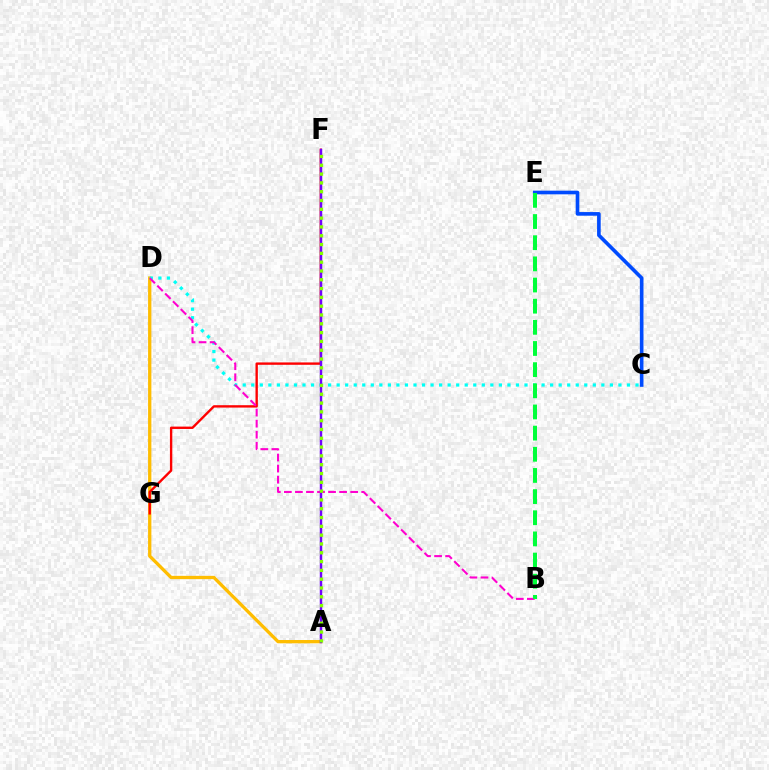{('A', 'D'): [{'color': '#ffbd00', 'line_style': 'solid', 'thickness': 2.38}], ('F', 'G'): [{'color': '#ff0000', 'line_style': 'solid', 'thickness': 1.71}], ('C', 'D'): [{'color': '#00fff6', 'line_style': 'dotted', 'thickness': 2.32}], ('B', 'D'): [{'color': '#ff00cf', 'line_style': 'dashed', 'thickness': 1.5}], ('A', 'F'): [{'color': '#7200ff', 'line_style': 'solid', 'thickness': 1.77}, {'color': '#84ff00', 'line_style': 'dotted', 'thickness': 2.39}], ('C', 'E'): [{'color': '#004bff', 'line_style': 'solid', 'thickness': 2.62}], ('B', 'E'): [{'color': '#00ff39', 'line_style': 'dashed', 'thickness': 2.87}]}